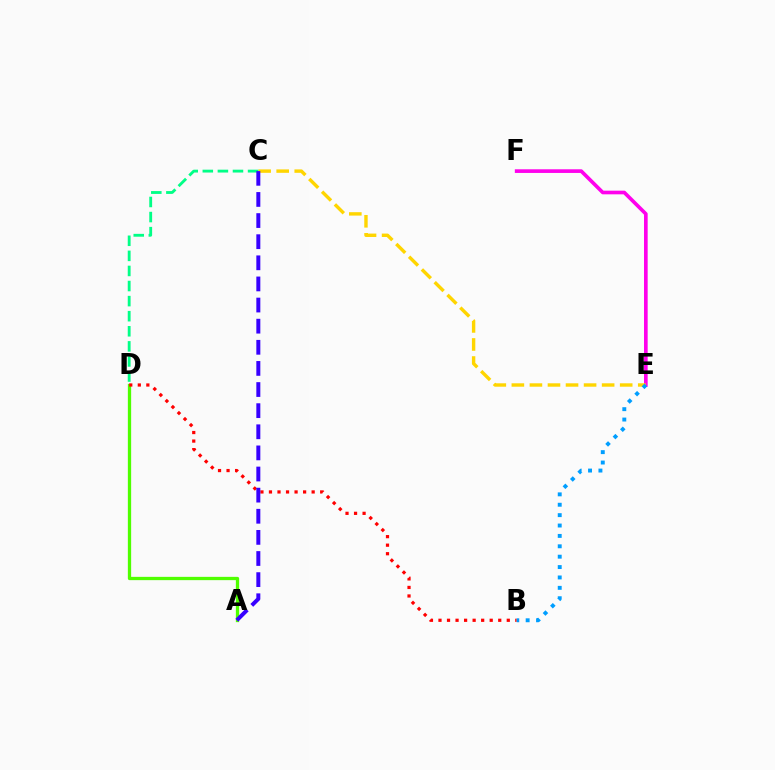{('A', 'D'): [{'color': '#4fff00', 'line_style': 'solid', 'thickness': 2.37}], ('E', 'F'): [{'color': '#ff00ed', 'line_style': 'solid', 'thickness': 2.63}], ('C', 'E'): [{'color': '#ffd500', 'line_style': 'dashed', 'thickness': 2.45}], ('C', 'D'): [{'color': '#00ff86', 'line_style': 'dashed', 'thickness': 2.05}], ('B', 'D'): [{'color': '#ff0000', 'line_style': 'dotted', 'thickness': 2.32}], ('A', 'C'): [{'color': '#3700ff', 'line_style': 'dashed', 'thickness': 2.87}], ('B', 'E'): [{'color': '#009eff', 'line_style': 'dotted', 'thickness': 2.82}]}